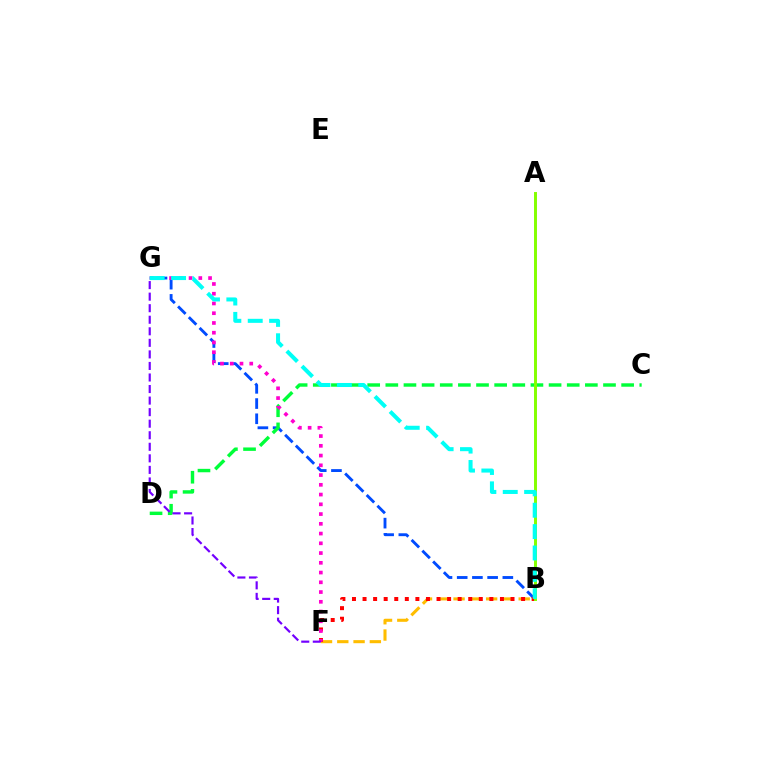{('B', 'F'): [{'color': '#ffbd00', 'line_style': 'dashed', 'thickness': 2.21}, {'color': '#ff0000', 'line_style': 'dotted', 'thickness': 2.87}], ('B', 'G'): [{'color': '#004bff', 'line_style': 'dashed', 'thickness': 2.07}, {'color': '#00fff6', 'line_style': 'dashed', 'thickness': 2.9}], ('C', 'D'): [{'color': '#00ff39', 'line_style': 'dashed', 'thickness': 2.46}], ('A', 'B'): [{'color': '#84ff00', 'line_style': 'solid', 'thickness': 2.13}], ('F', 'G'): [{'color': '#ff00cf', 'line_style': 'dotted', 'thickness': 2.65}, {'color': '#7200ff', 'line_style': 'dashed', 'thickness': 1.57}]}